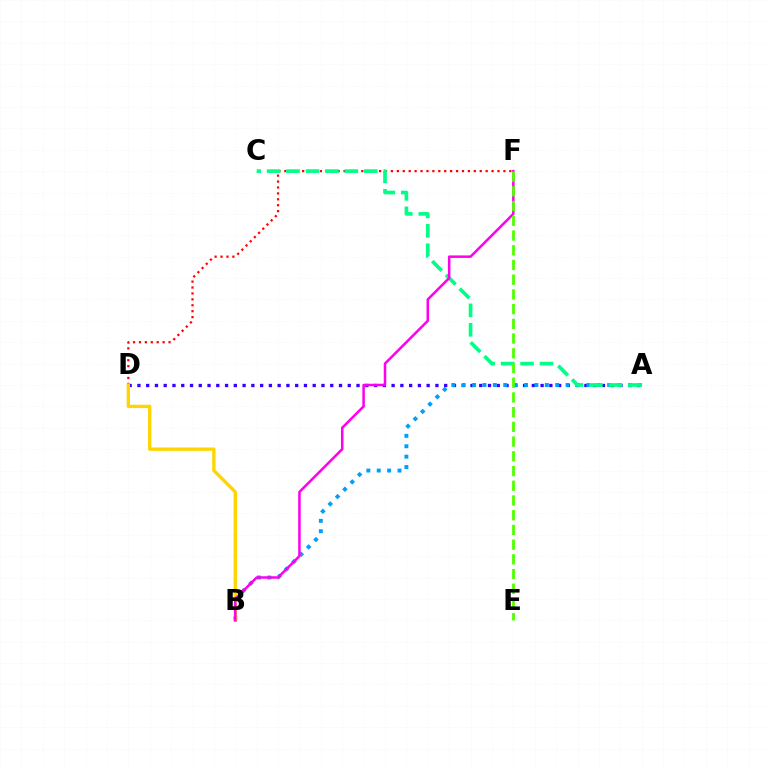{('A', 'D'): [{'color': '#3700ff', 'line_style': 'dotted', 'thickness': 2.38}], ('D', 'F'): [{'color': '#ff0000', 'line_style': 'dotted', 'thickness': 1.61}], ('A', 'B'): [{'color': '#009eff', 'line_style': 'dotted', 'thickness': 2.82}], ('B', 'D'): [{'color': '#ffd500', 'line_style': 'solid', 'thickness': 2.4}], ('A', 'C'): [{'color': '#00ff86', 'line_style': 'dashed', 'thickness': 2.64}], ('B', 'F'): [{'color': '#ff00ed', 'line_style': 'solid', 'thickness': 1.81}], ('E', 'F'): [{'color': '#4fff00', 'line_style': 'dashed', 'thickness': 2.0}]}